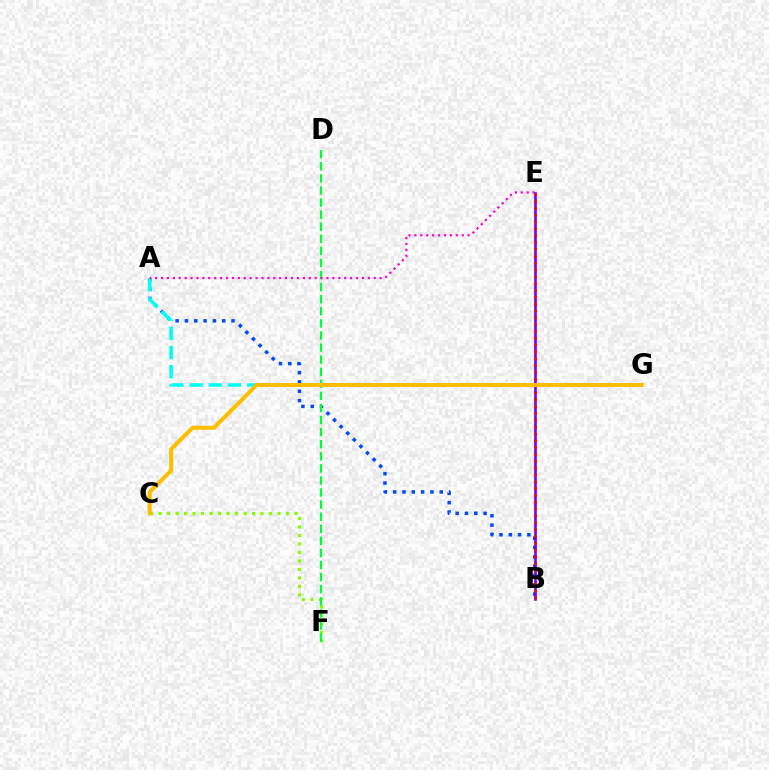{('A', 'B'): [{'color': '#004bff', 'line_style': 'dotted', 'thickness': 2.53}], ('B', 'E'): [{'color': '#7200ff', 'line_style': 'solid', 'thickness': 1.9}, {'color': '#ff0000', 'line_style': 'dotted', 'thickness': 1.86}], ('A', 'G'): [{'color': '#00fff6', 'line_style': 'dashed', 'thickness': 2.6}], ('C', 'F'): [{'color': '#84ff00', 'line_style': 'dotted', 'thickness': 2.31}], ('D', 'F'): [{'color': '#00ff39', 'line_style': 'dashed', 'thickness': 1.64}], ('C', 'G'): [{'color': '#ffbd00', 'line_style': 'solid', 'thickness': 2.88}], ('A', 'E'): [{'color': '#ff00cf', 'line_style': 'dotted', 'thickness': 1.61}]}